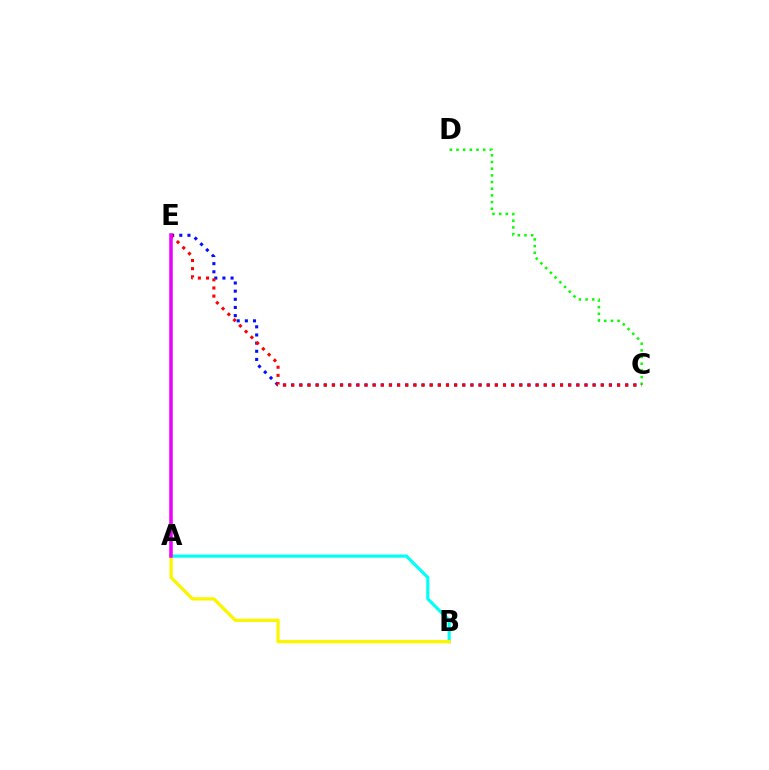{('C', 'D'): [{'color': '#08ff00', 'line_style': 'dotted', 'thickness': 1.81}], ('A', 'B'): [{'color': '#00fff6', 'line_style': 'solid', 'thickness': 2.26}, {'color': '#fcf500', 'line_style': 'solid', 'thickness': 2.35}], ('C', 'E'): [{'color': '#0010ff', 'line_style': 'dotted', 'thickness': 2.21}, {'color': '#ff0000', 'line_style': 'dotted', 'thickness': 2.21}], ('A', 'E'): [{'color': '#ee00ff', 'line_style': 'solid', 'thickness': 2.55}]}